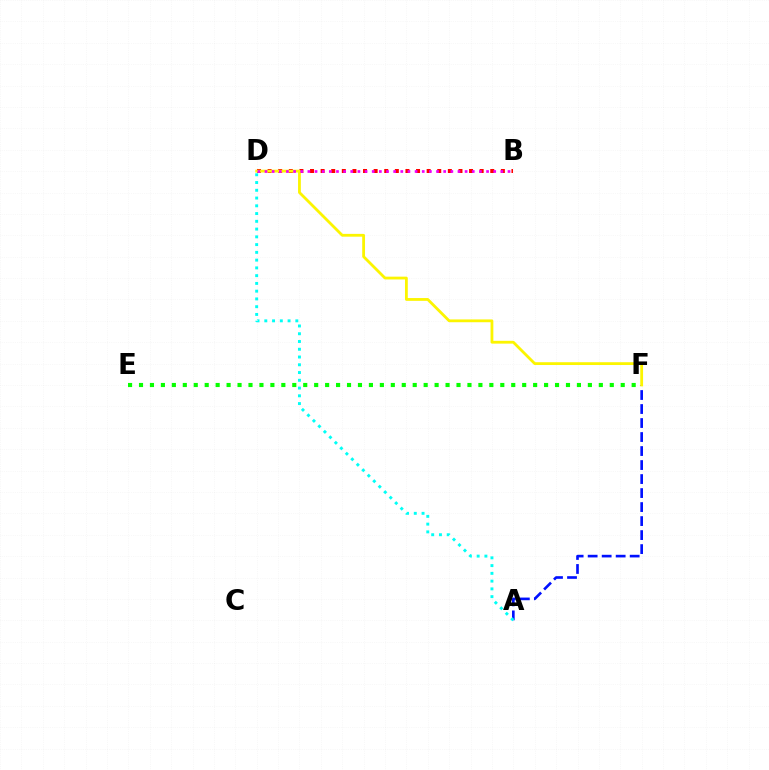{('B', 'D'): [{'color': '#ff0000', 'line_style': 'dotted', 'thickness': 2.88}, {'color': '#ee00ff', 'line_style': 'dotted', 'thickness': 1.94}], ('A', 'F'): [{'color': '#0010ff', 'line_style': 'dashed', 'thickness': 1.9}], ('A', 'D'): [{'color': '#00fff6', 'line_style': 'dotted', 'thickness': 2.11}], ('D', 'F'): [{'color': '#fcf500', 'line_style': 'solid', 'thickness': 2.01}], ('E', 'F'): [{'color': '#08ff00', 'line_style': 'dotted', 'thickness': 2.97}]}